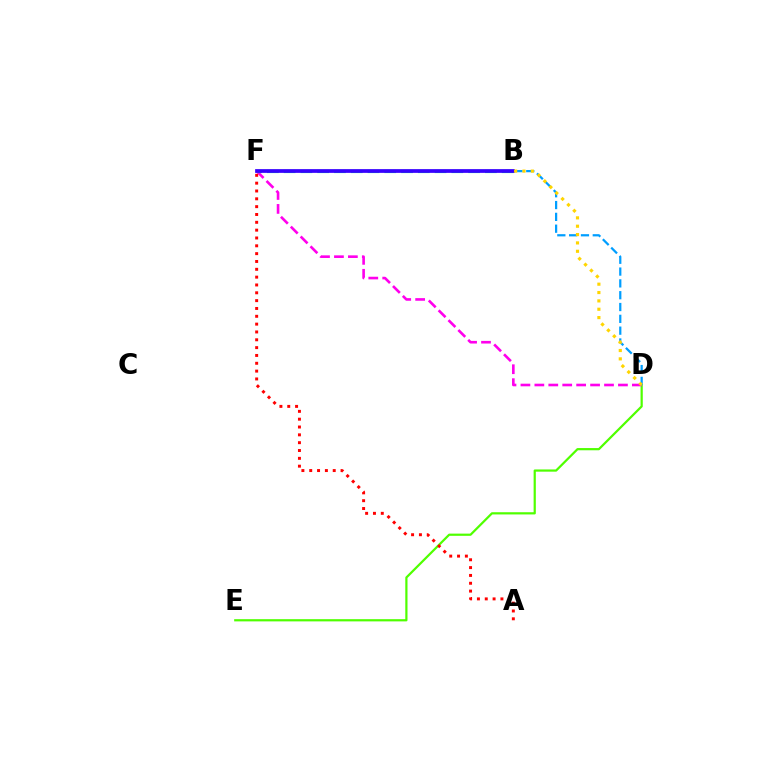{('D', 'E'): [{'color': '#4fff00', 'line_style': 'solid', 'thickness': 1.59}], ('D', 'F'): [{'color': '#ff00ed', 'line_style': 'dashed', 'thickness': 1.89}], ('B', 'D'): [{'color': '#009eff', 'line_style': 'dashed', 'thickness': 1.61}, {'color': '#ffd500', 'line_style': 'dotted', 'thickness': 2.27}], ('B', 'F'): [{'color': '#00ff86', 'line_style': 'dashed', 'thickness': 2.28}, {'color': '#3700ff', 'line_style': 'solid', 'thickness': 2.69}], ('A', 'F'): [{'color': '#ff0000', 'line_style': 'dotted', 'thickness': 2.13}]}